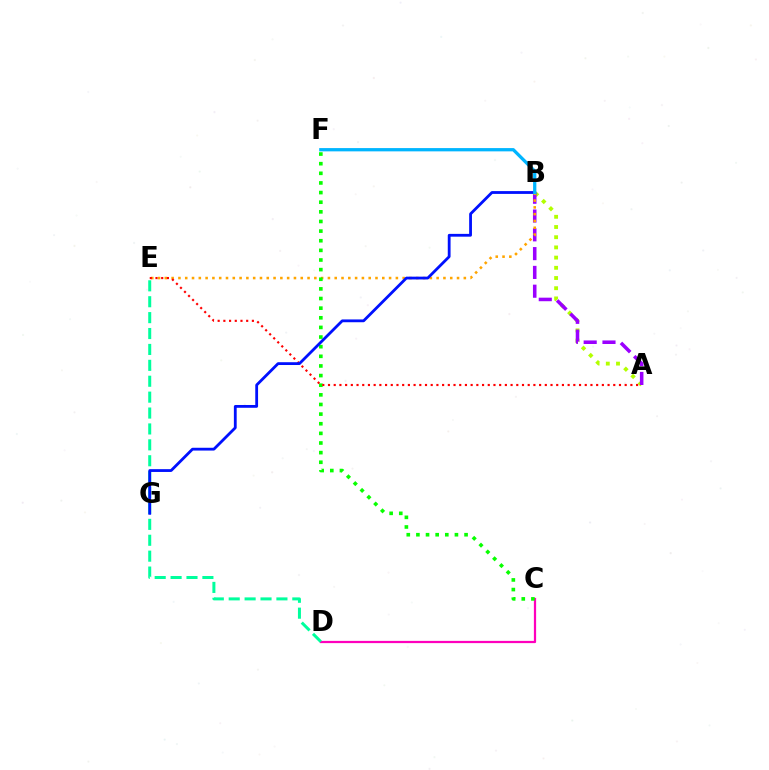{('A', 'B'): [{'color': '#b3ff00', 'line_style': 'dotted', 'thickness': 2.77}, {'color': '#9b00ff', 'line_style': 'dashed', 'thickness': 2.55}], ('C', 'D'): [{'color': '#ff00bd', 'line_style': 'solid', 'thickness': 1.61}], ('D', 'E'): [{'color': '#00ff9d', 'line_style': 'dashed', 'thickness': 2.16}], ('B', 'E'): [{'color': '#ffa500', 'line_style': 'dotted', 'thickness': 1.85}], ('C', 'F'): [{'color': '#08ff00', 'line_style': 'dotted', 'thickness': 2.62}], ('A', 'E'): [{'color': '#ff0000', 'line_style': 'dotted', 'thickness': 1.55}], ('B', 'G'): [{'color': '#0010ff', 'line_style': 'solid', 'thickness': 2.02}], ('B', 'F'): [{'color': '#00b5ff', 'line_style': 'solid', 'thickness': 2.35}]}